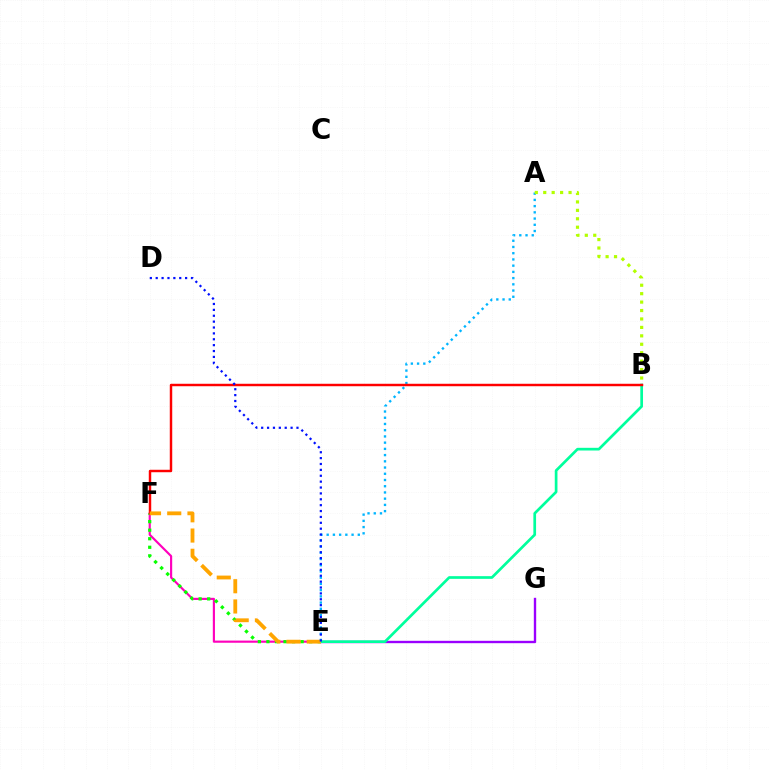{('A', 'E'): [{'color': '#00b5ff', 'line_style': 'dotted', 'thickness': 1.69}], ('E', 'G'): [{'color': '#9b00ff', 'line_style': 'solid', 'thickness': 1.7}], ('A', 'B'): [{'color': '#b3ff00', 'line_style': 'dotted', 'thickness': 2.29}], ('E', 'F'): [{'color': '#ff00bd', 'line_style': 'solid', 'thickness': 1.55}, {'color': '#08ff00', 'line_style': 'dotted', 'thickness': 2.32}, {'color': '#ffa500', 'line_style': 'dashed', 'thickness': 2.75}], ('B', 'E'): [{'color': '#00ff9d', 'line_style': 'solid', 'thickness': 1.94}], ('B', 'F'): [{'color': '#ff0000', 'line_style': 'solid', 'thickness': 1.77}], ('D', 'E'): [{'color': '#0010ff', 'line_style': 'dotted', 'thickness': 1.6}]}